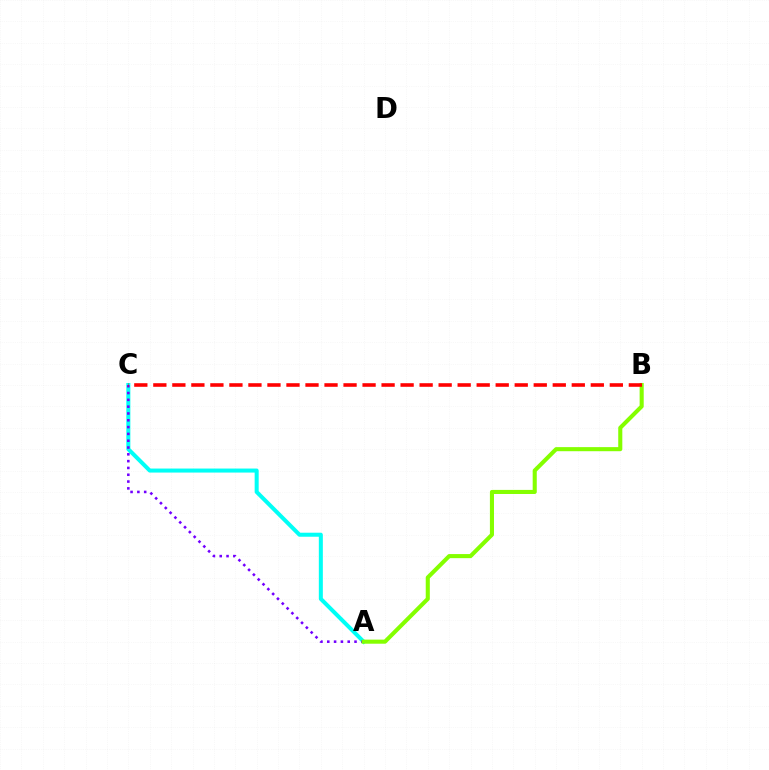{('A', 'C'): [{'color': '#00fff6', 'line_style': 'solid', 'thickness': 2.89}, {'color': '#7200ff', 'line_style': 'dotted', 'thickness': 1.85}], ('A', 'B'): [{'color': '#84ff00', 'line_style': 'solid', 'thickness': 2.94}], ('B', 'C'): [{'color': '#ff0000', 'line_style': 'dashed', 'thickness': 2.58}]}